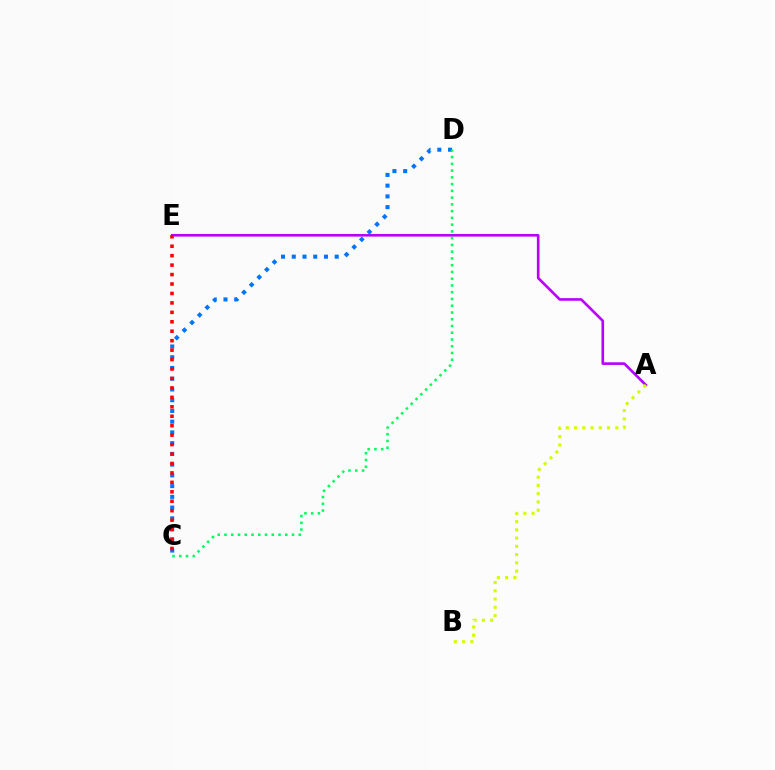{('A', 'E'): [{'color': '#b900ff', 'line_style': 'solid', 'thickness': 1.9}], ('C', 'D'): [{'color': '#0074ff', 'line_style': 'dotted', 'thickness': 2.92}, {'color': '#00ff5c', 'line_style': 'dotted', 'thickness': 1.84}], ('C', 'E'): [{'color': '#ff0000', 'line_style': 'dotted', 'thickness': 2.57}], ('A', 'B'): [{'color': '#d1ff00', 'line_style': 'dotted', 'thickness': 2.24}]}